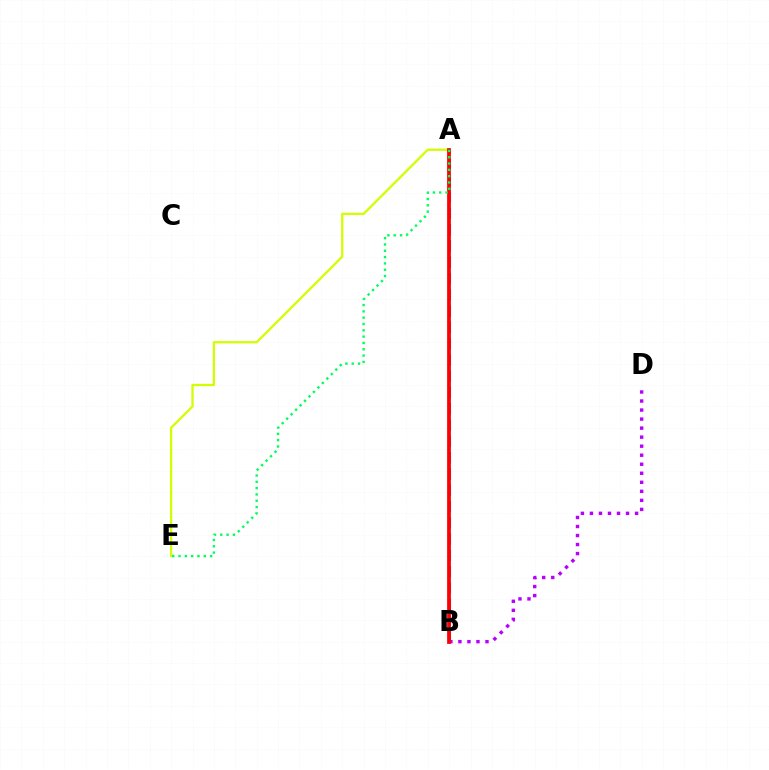{('A', 'B'): [{'color': '#0074ff', 'line_style': 'dashed', 'thickness': 2.21}, {'color': '#ff0000', 'line_style': 'solid', 'thickness': 2.71}], ('B', 'D'): [{'color': '#b900ff', 'line_style': 'dotted', 'thickness': 2.45}], ('A', 'E'): [{'color': '#d1ff00', 'line_style': 'solid', 'thickness': 1.63}, {'color': '#00ff5c', 'line_style': 'dotted', 'thickness': 1.72}]}